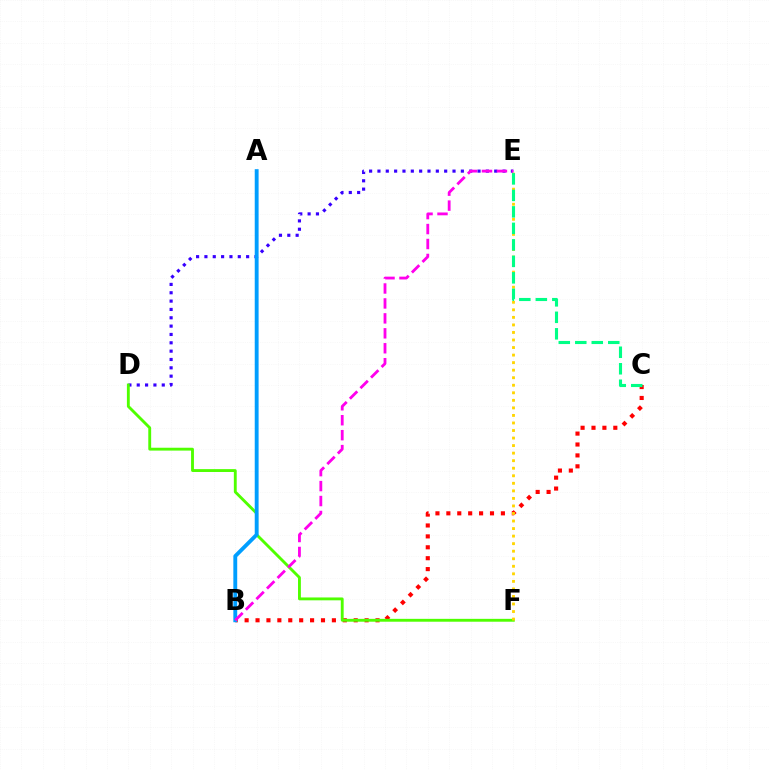{('D', 'E'): [{'color': '#3700ff', 'line_style': 'dotted', 'thickness': 2.27}], ('B', 'C'): [{'color': '#ff0000', 'line_style': 'dotted', 'thickness': 2.96}], ('D', 'F'): [{'color': '#4fff00', 'line_style': 'solid', 'thickness': 2.06}], ('E', 'F'): [{'color': '#ffd500', 'line_style': 'dotted', 'thickness': 2.05}], ('A', 'B'): [{'color': '#009eff', 'line_style': 'solid', 'thickness': 2.78}], ('B', 'E'): [{'color': '#ff00ed', 'line_style': 'dashed', 'thickness': 2.03}], ('C', 'E'): [{'color': '#00ff86', 'line_style': 'dashed', 'thickness': 2.24}]}